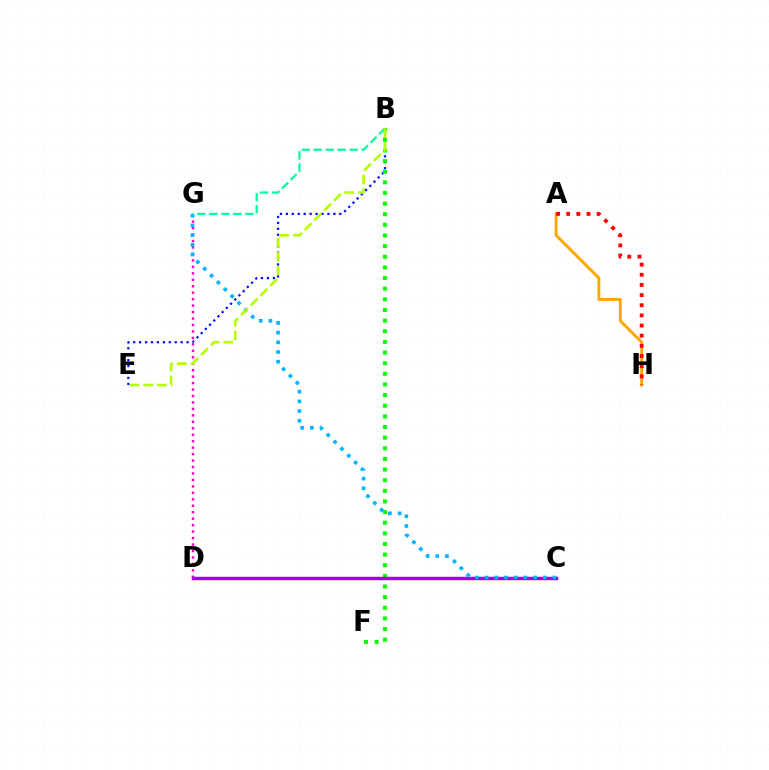{('A', 'H'): [{'color': '#ffa500', 'line_style': 'solid', 'thickness': 2.09}, {'color': '#ff0000', 'line_style': 'dotted', 'thickness': 2.76}], ('B', 'E'): [{'color': '#0010ff', 'line_style': 'dotted', 'thickness': 1.61}, {'color': '#b3ff00', 'line_style': 'dashed', 'thickness': 1.87}], ('B', 'F'): [{'color': '#08ff00', 'line_style': 'dotted', 'thickness': 2.89}], ('D', 'G'): [{'color': '#ff00bd', 'line_style': 'dotted', 'thickness': 1.75}], ('C', 'D'): [{'color': '#9b00ff', 'line_style': 'solid', 'thickness': 2.48}], ('C', 'G'): [{'color': '#00b5ff', 'line_style': 'dotted', 'thickness': 2.64}], ('B', 'G'): [{'color': '#00ff9d', 'line_style': 'dashed', 'thickness': 1.63}]}